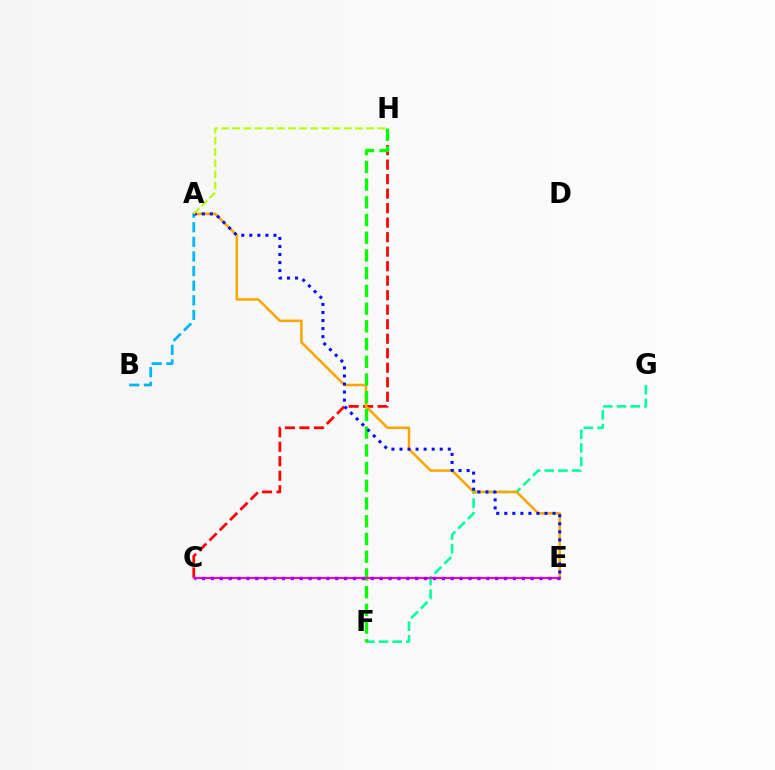{('C', 'H'): [{'color': '#ff0000', 'line_style': 'dashed', 'thickness': 1.97}], ('F', 'G'): [{'color': '#00ff9d', 'line_style': 'dashed', 'thickness': 1.85}], ('A', 'E'): [{'color': '#ffa500', 'line_style': 'solid', 'thickness': 1.82}, {'color': '#0010ff', 'line_style': 'dotted', 'thickness': 2.19}], ('A', 'B'): [{'color': '#00b5ff', 'line_style': 'dashed', 'thickness': 1.99}], ('F', 'H'): [{'color': '#08ff00', 'line_style': 'dashed', 'thickness': 2.41}], ('C', 'E'): [{'color': '#ff00bd', 'line_style': 'solid', 'thickness': 1.54}, {'color': '#9b00ff', 'line_style': 'dotted', 'thickness': 2.41}], ('A', 'H'): [{'color': '#b3ff00', 'line_style': 'dashed', 'thickness': 1.52}]}